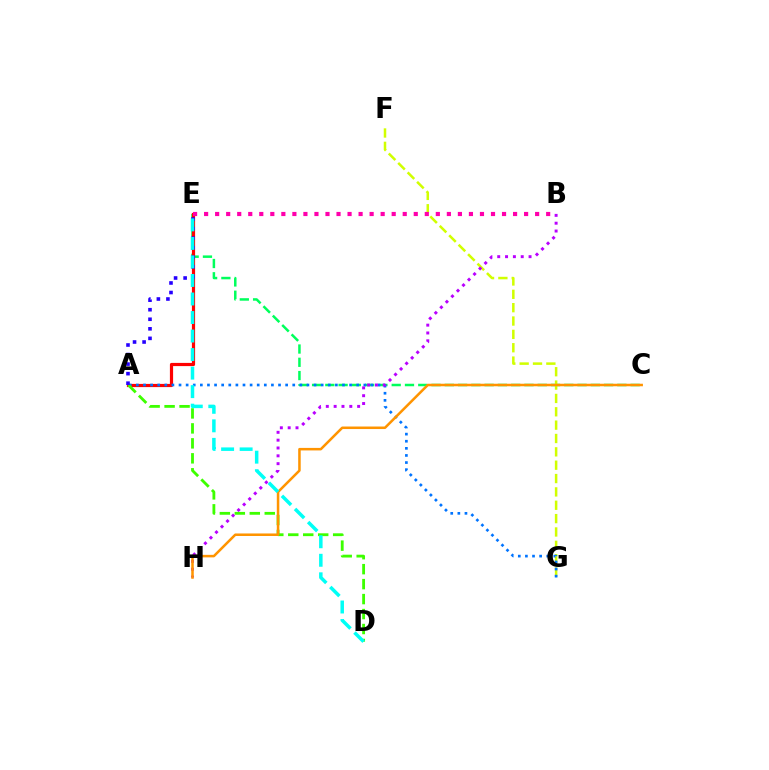{('C', 'E'): [{'color': '#00ff5c', 'line_style': 'dashed', 'thickness': 1.8}], ('A', 'E'): [{'color': '#ff0000', 'line_style': 'solid', 'thickness': 2.3}, {'color': '#2500ff', 'line_style': 'dotted', 'thickness': 2.59}], ('F', 'G'): [{'color': '#d1ff00', 'line_style': 'dashed', 'thickness': 1.81}], ('A', 'G'): [{'color': '#0074ff', 'line_style': 'dotted', 'thickness': 1.93}], ('B', 'H'): [{'color': '#b900ff', 'line_style': 'dotted', 'thickness': 2.13}], ('A', 'D'): [{'color': '#3dff00', 'line_style': 'dashed', 'thickness': 2.03}], ('C', 'H'): [{'color': '#ff9400', 'line_style': 'solid', 'thickness': 1.82}], ('D', 'E'): [{'color': '#00fff6', 'line_style': 'dashed', 'thickness': 2.52}], ('B', 'E'): [{'color': '#ff00ac', 'line_style': 'dotted', 'thickness': 3.0}]}